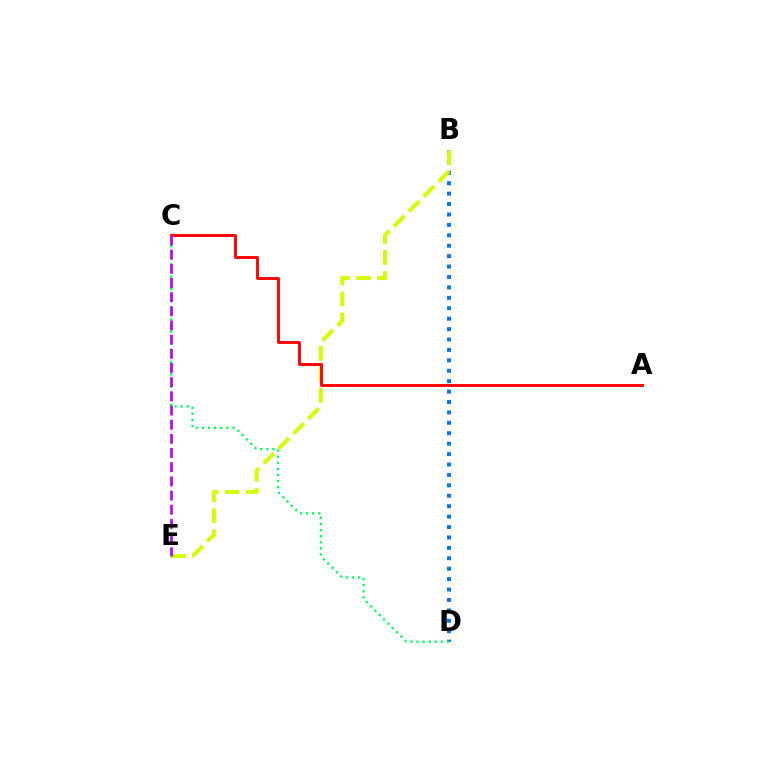{('B', 'D'): [{'color': '#0074ff', 'line_style': 'dotted', 'thickness': 2.83}], ('B', 'E'): [{'color': '#d1ff00', 'line_style': 'dashed', 'thickness': 2.86}], ('C', 'D'): [{'color': '#00ff5c', 'line_style': 'dotted', 'thickness': 1.66}], ('A', 'C'): [{'color': '#ff0000', 'line_style': 'solid', 'thickness': 2.06}], ('C', 'E'): [{'color': '#b900ff', 'line_style': 'dashed', 'thickness': 1.93}]}